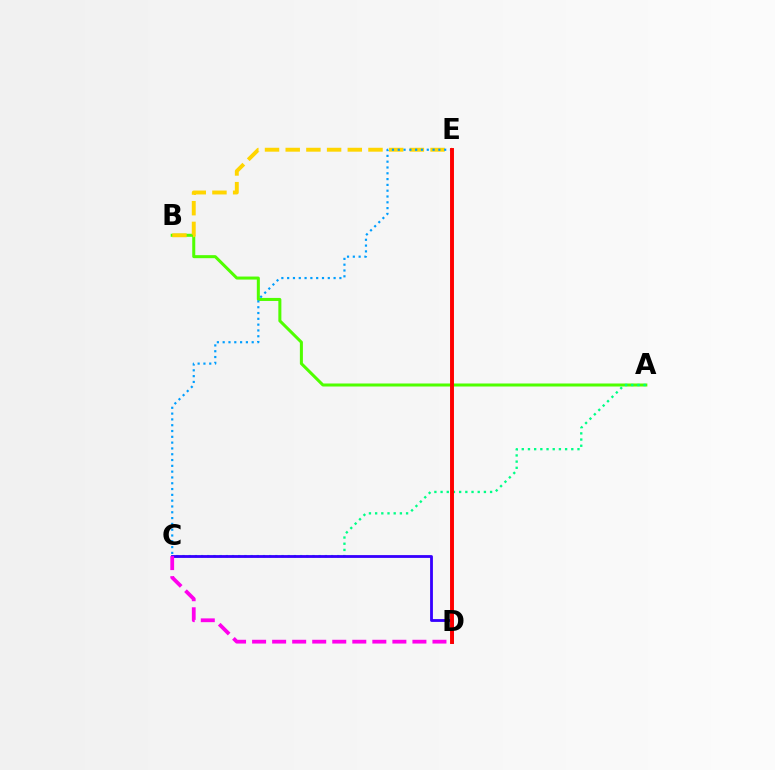{('A', 'B'): [{'color': '#4fff00', 'line_style': 'solid', 'thickness': 2.18}], ('A', 'C'): [{'color': '#00ff86', 'line_style': 'dotted', 'thickness': 1.68}], ('C', 'D'): [{'color': '#3700ff', 'line_style': 'solid', 'thickness': 2.03}, {'color': '#ff00ed', 'line_style': 'dashed', 'thickness': 2.72}], ('B', 'E'): [{'color': '#ffd500', 'line_style': 'dashed', 'thickness': 2.81}], ('C', 'E'): [{'color': '#009eff', 'line_style': 'dotted', 'thickness': 1.58}], ('D', 'E'): [{'color': '#ff0000', 'line_style': 'solid', 'thickness': 2.82}]}